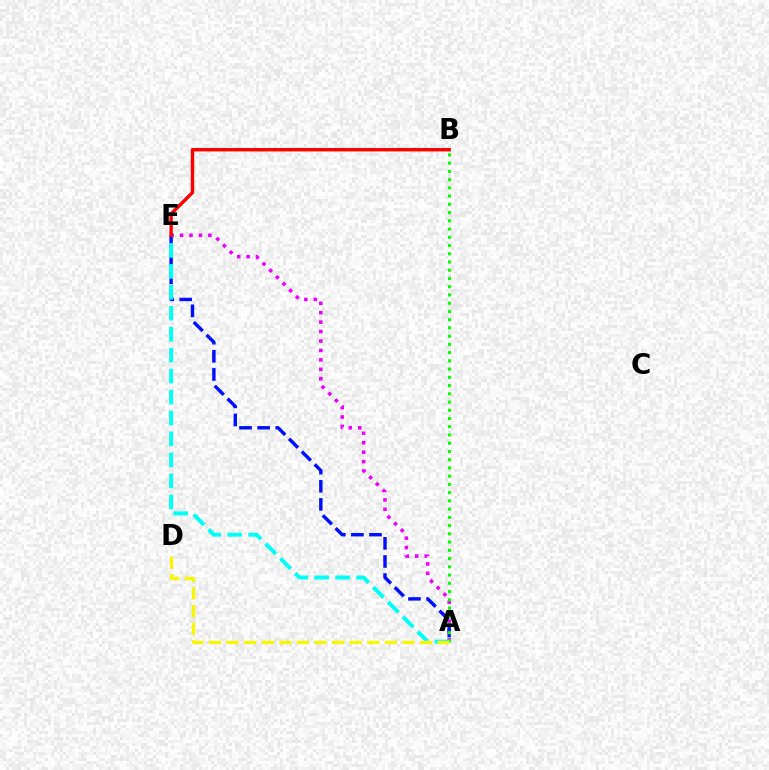{('A', 'E'): [{'color': '#ee00ff', 'line_style': 'dotted', 'thickness': 2.56}, {'color': '#0010ff', 'line_style': 'dashed', 'thickness': 2.46}, {'color': '#00fff6', 'line_style': 'dashed', 'thickness': 2.85}], ('A', 'B'): [{'color': '#08ff00', 'line_style': 'dotted', 'thickness': 2.24}], ('A', 'D'): [{'color': '#fcf500', 'line_style': 'dashed', 'thickness': 2.39}], ('B', 'E'): [{'color': '#ff0000', 'line_style': 'solid', 'thickness': 2.46}]}